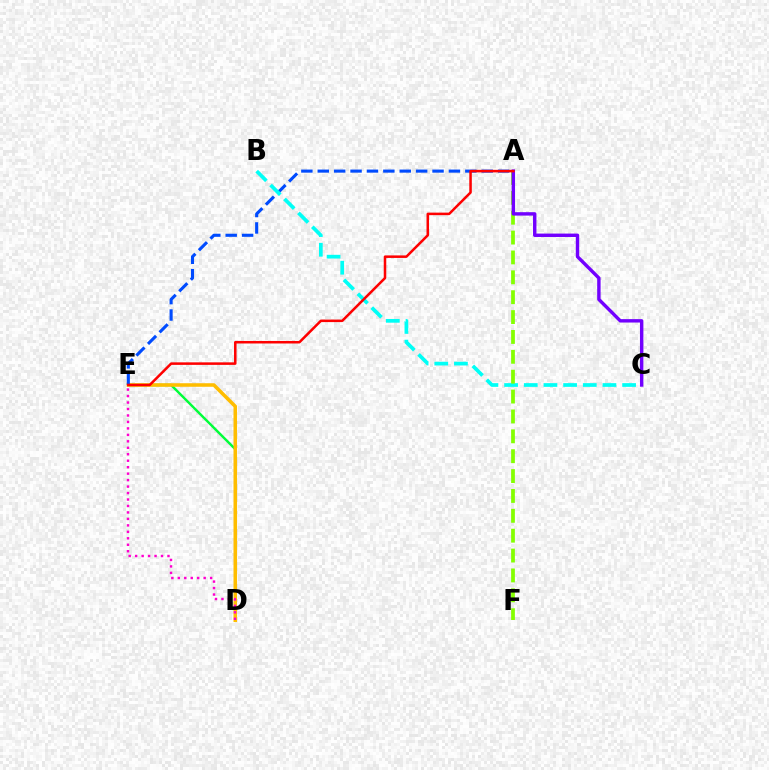{('D', 'E'): [{'color': '#00ff39', 'line_style': 'solid', 'thickness': 1.74}, {'color': '#ffbd00', 'line_style': 'solid', 'thickness': 2.55}, {'color': '#ff00cf', 'line_style': 'dotted', 'thickness': 1.76}], ('A', 'E'): [{'color': '#004bff', 'line_style': 'dashed', 'thickness': 2.23}, {'color': '#ff0000', 'line_style': 'solid', 'thickness': 1.82}], ('B', 'C'): [{'color': '#00fff6', 'line_style': 'dashed', 'thickness': 2.67}], ('A', 'F'): [{'color': '#84ff00', 'line_style': 'dashed', 'thickness': 2.7}], ('A', 'C'): [{'color': '#7200ff', 'line_style': 'solid', 'thickness': 2.45}]}